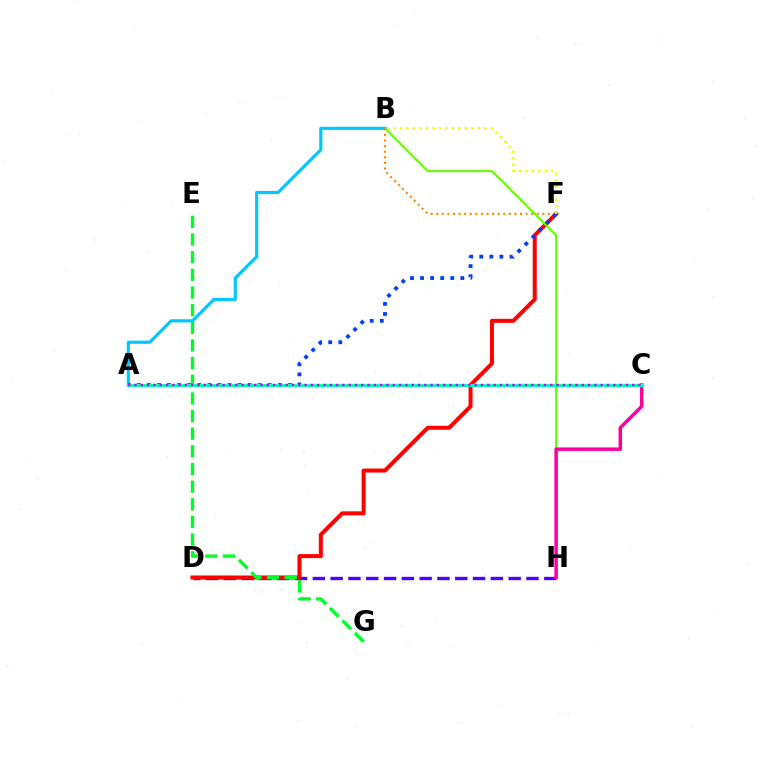{('D', 'H'): [{'color': '#4f00ff', 'line_style': 'dashed', 'thickness': 2.42}], ('D', 'F'): [{'color': '#ff0000', 'line_style': 'solid', 'thickness': 2.89}], ('B', 'H'): [{'color': '#66ff00', 'line_style': 'solid', 'thickness': 1.51}], ('E', 'G'): [{'color': '#00ff27', 'line_style': 'dashed', 'thickness': 2.4}], ('A', 'B'): [{'color': '#00c7ff', 'line_style': 'solid', 'thickness': 2.29}], ('B', 'F'): [{'color': '#ff8800', 'line_style': 'dotted', 'thickness': 1.52}, {'color': '#eeff00', 'line_style': 'dotted', 'thickness': 1.76}], ('A', 'F'): [{'color': '#003fff', 'line_style': 'dotted', 'thickness': 2.74}], ('C', 'H'): [{'color': '#ff00a0', 'line_style': 'solid', 'thickness': 2.5}], ('A', 'C'): [{'color': '#00ffaf', 'line_style': 'solid', 'thickness': 2.33}, {'color': '#d600ff', 'line_style': 'dotted', 'thickness': 1.71}]}